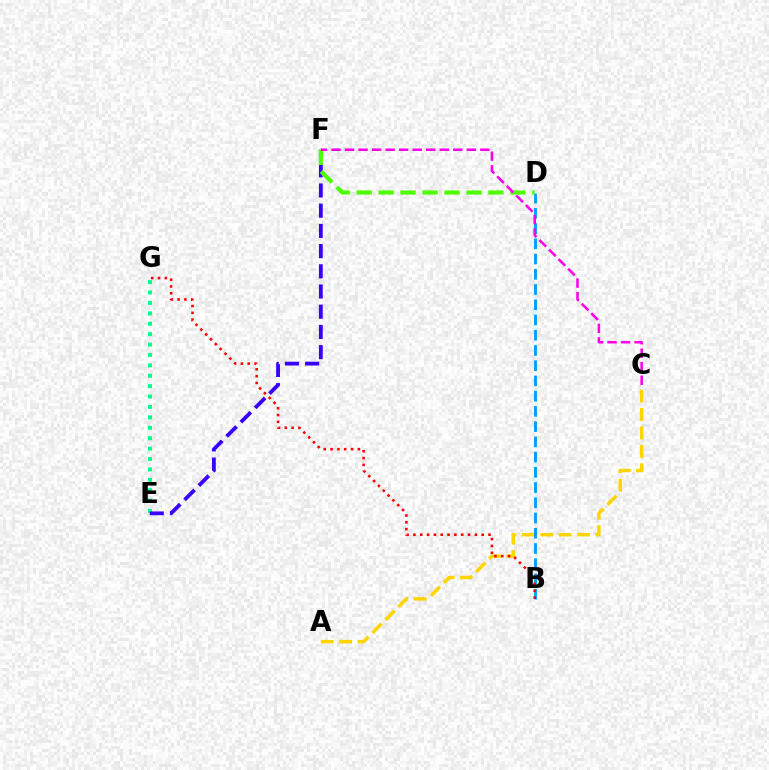{('E', 'G'): [{'color': '#00ff86', 'line_style': 'dotted', 'thickness': 2.83}], ('A', 'C'): [{'color': '#ffd500', 'line_style': 'dashed', 'thickness': 2.5}], ('E', 'F'): [{'color': '#3700ff', 'line_style': 'dashed', 'thickness': 2.74}], ('B', 'D'): [{'color': '#009eff', 'line_style': 'dashed', 'thickness': 2.07}], ('B', 'G'): [{'color': '#ff0000', 'line_style': 'dotted', 'thickness': 1.85}], ('D', 'F'): [{'color': '#4fff00', 'line_style': 'dashed', 'thickness': 2.98}], ('C', 'F'): [{'color': '#ff00ed', 'line_style': 'dashed', 'thickness': 1.84}]}